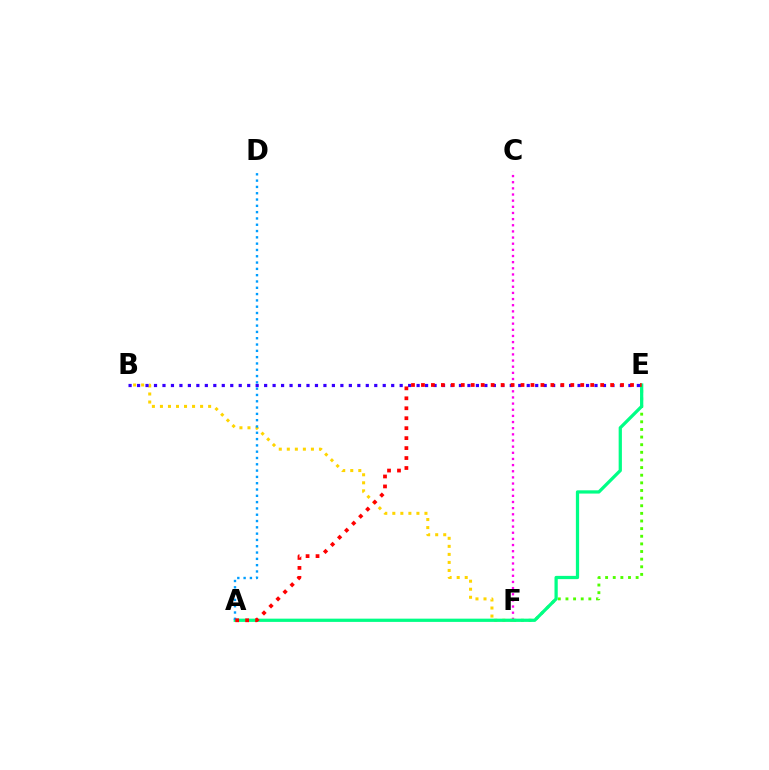{('C', 'F'): [{'color': '#ff00ed', 'line_style': 'dotted', 'thickness': 1.67}], ('B', 'F'): [{'color': '#ffd500', 'line_style': 'dotted', 'thickness': 2.18}], ('E', 'F'): [{'color': '#4fff00', 'line_style': 'dotted', 'thickness': 2.07}], ('A', 'E'): [{'color': '#00ff86', 'line_style': 'solid', 'thickness': 2.34}, {'color': '#ff0000', 'line_style': 'dotted', 'thickness': 2.71}], ('B', 'E'): [{'color': '#3700ff', 'line_style': 'dotted', 'thickness': 2.3}], ('A', 'D'): [{'color': '#009eff', 'line_style': 'dotted', 'thickness': 1.71}]}